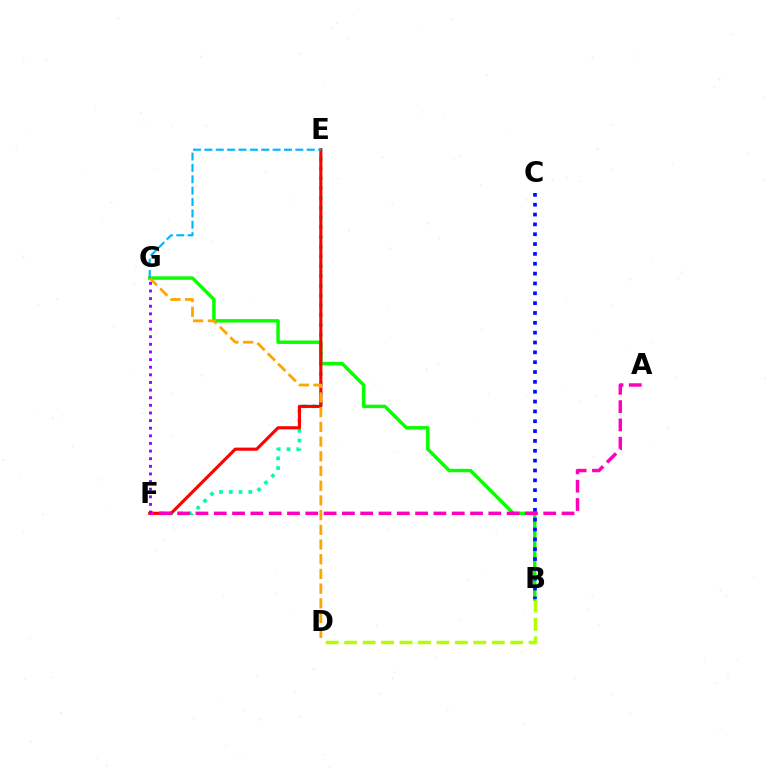{('E', 'F'): [{'color': '#00ff9d', 'line_style': 'dotted', 'thickness': 2.66}, {'color': '#ff0000', 'line_style': 'solid', 'thickness': 2.25}], ('B', 'D'): [{'color': '#b3ff00', 'line_style': 'dashed', 'thickness': 2.51}], ('B', 'G'): [{'color': '#08ff00', 'line_style': 'solid', 'thickness': 2.47}], ('A', 'F'): [{'color': '#ff00bd', 'line_style': 'dashed', 'thickness': 2.49}], ('D', 'G'): [{'color': '#ffa500', 'line_style': 'dashed', 'thickness': 2.0}], ('B', 'C'): [{'color': '#0010ff', 'line_style': 'dotted', 'thickness': 2.67}], ('F', 'G'): [{'color': '#9b00ff', 'line_style': 'dotted', 'thickness': 2.07}], ('E', 'G'): [{'color': '#00b5ff', 'line_style': 'dashed', 'thickness': 1.54}]}